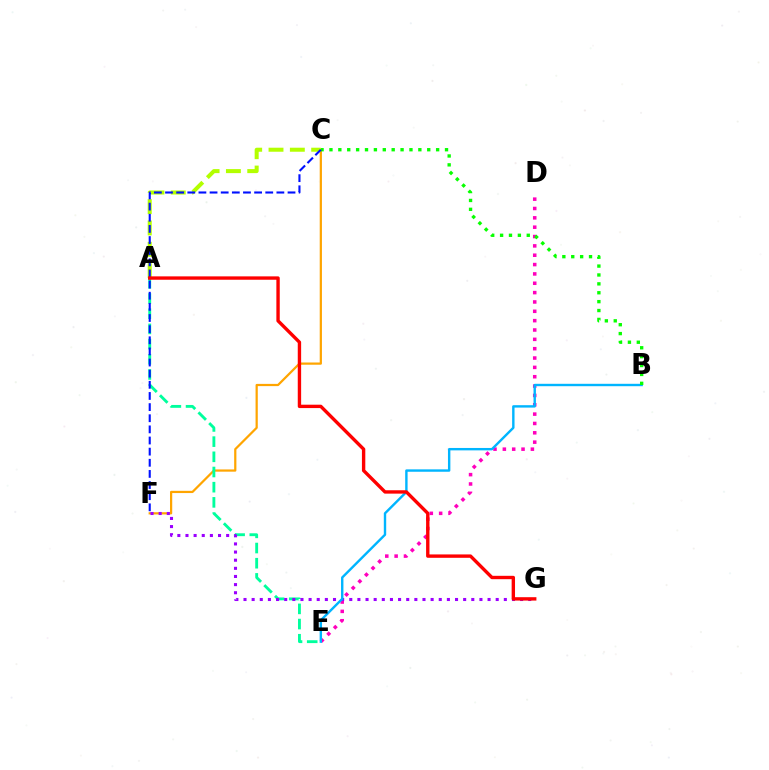{('C', 'F'): [{'color': '#ffa500', 'line_style': 'solid', 'thickness': 1.6}, {'color': '#0010ff', 'line_style': 'dashed', 'thickness': 1.51}], ('A', 'E'): [{'color': '#00ff9d', 'line_style': 'dashed', 'thickness': 2.06}], ('D', 'E'): [{'color': '#ff00bd', 'line_style': 'dotted', 'thickness': 2.54}], ('F', 'G'): [{'color': '#9b00ff', 'line_style': 'dotted', 'thickness': 2.21}], ('B', 'E'): [{'color': '#00b5ff', 'line_style': 'solid', 'thickness': 1.73}], ('B', 'C'): [{'color': '#08ff00', 'line_style': 'dotted', 'thickness': 2.42}], ('A', 'C'): [{'color': '#b3ff00', 'line_style': 'dashed', 'thickness': 2.9}], ('A', 'G'): [{'color': '#ff0000', 'line_style': 'solid', 'thickness': 2.43}]}